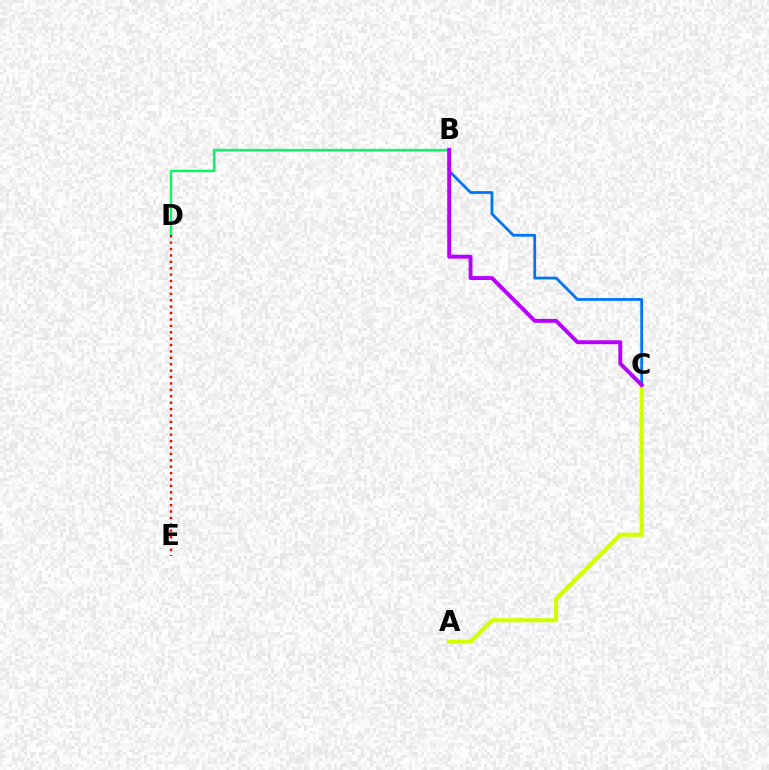{('B', 'D'): [{'color': '#00ff5c', 'line_style': 'solid', 'thickness': 1.63}], ('A', 'C'): [{'color': '#d1ff00', 'line_style': 'solid', 'thickness': 2.96}], ('B', 'C'): [{'color': '#0074ff', 'line_style': 'solid', 'thickness': 1.99}, {'color': '#b900ff', 'line_style': 'solid', 'thickness': 2.81}], ('D', 'E'): [{'color': '#ff0000', 'line_style': 'dotted', 'thickness': 1.74}]}